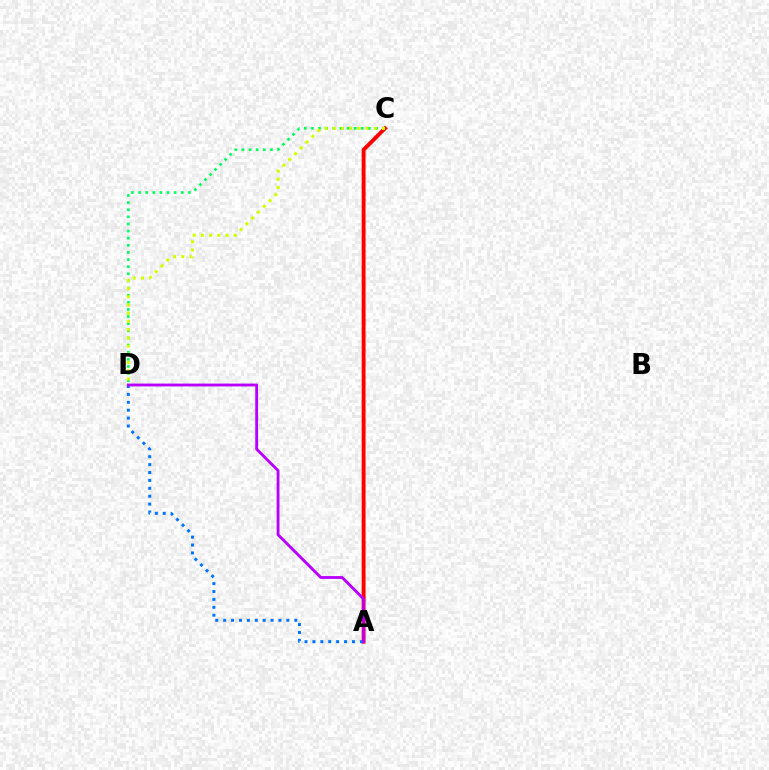{('A', 'C'): [{'color': '#ff0000', 'line_style': 'solid', 'thickness': 2.81}], ('C', 'D'): [{'color': '#00ff5c', 'line_style': 'dotted', 'thickness': 1.94}, {'color': '#d1ff00', 'line_style': 'dotted', 'thickness': 2.23}], ('A', 'D'): [{'color': '#0074ff', 'line_style': 'dotted', 'thickness': 2.15}, {'color': '#b900ff', 'line_style': 'solid', 'thickness': 2.05}]}